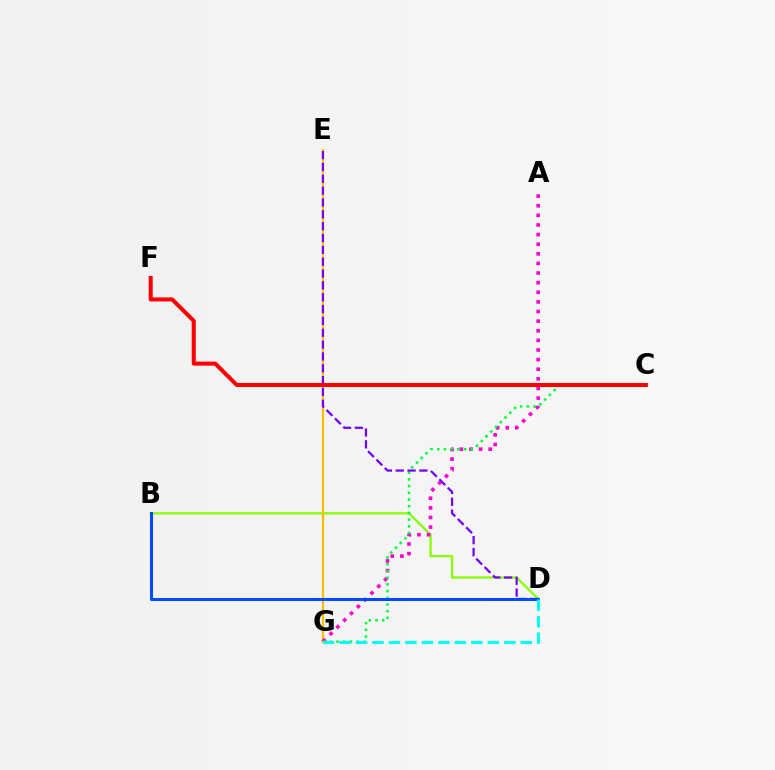{('B', 'D'): [{'color': '#84ff00', 'line_style': 'solid', 'thickness': 1.63}, {'color': '#004bff', 'line_style': 'solid', 'thickness': 2.18}], ('E', 'G'): [{'color': '#ffbd00', 'line_style': 'solid', 'thickness': 1.57}], ('A', 'G'): [{'color': '#ff00cf', 'line_style': 'dotted', 'thickness': 2.61}], ('C', 'G'): [{'color': '#00ff39', 'line_style': 'dotted', 'thickness': 1.82}], ('D', 'E'): [{'color': '#7200ff', 'line_style': 'dashed', 'thickness': 1.61}], ('D', 'G'): [{'color': '#00fff6', 'line_style': 'dashed', 'thickness': 2.24}], ('C', 'F'): [{'color': '#ff0000', 'line_style': 'solid', 'thickness': 2.91}]}